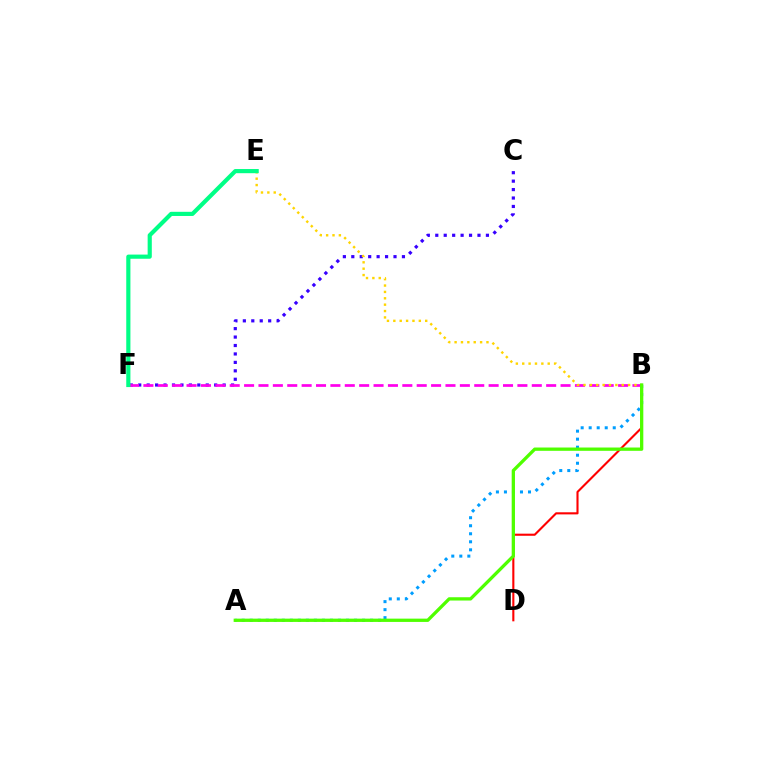{('A', 'B'): [{'color': '#009eff', 'line_style': 'dotted', 'thickness': 2.18}, {'color': '#4fff00', 'line_style': 'solid', 'thickness': 2.37}], ('C', 'F'): [{'color': '#3700ff', 'line_style': 'dotted', 'thickness': 2.29}], ('B', 'F'): [{'color': '#ff00ed', 'line_style': 'dashed', 'thickness': 1.95}], ('B', 'D'): [{'color': '#ff0000', 'line_style': 'solid', 'thickness': 1.52}], ('B', 'E'): [{'color': '#ffd500', 'line_style': 'dotted', 'thickness': 1.73}], ('E', 'F'): [{'color': '#00ff86', 'line_style': 'solid', 'thickness': 2.99}]}